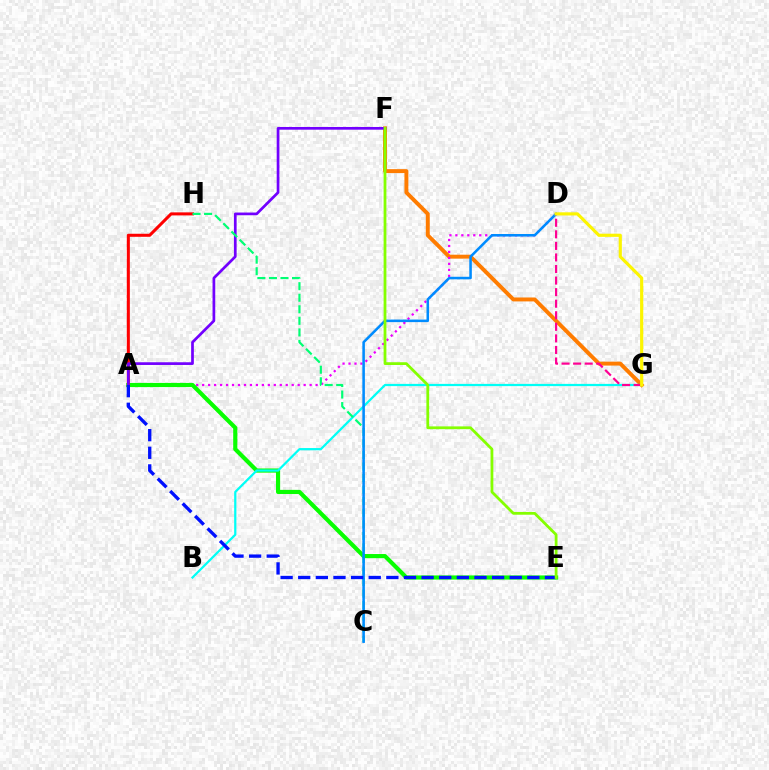{('F', 'G'): [{'color': '#ff7c00', 'line_style': 'solid', 'thickness': 2.83}], ('A', 'D'): [{'color': '#ee00ff', 'line_style': 'dotted', 'thickness': 1.62}], ('A', 'E'): [{'color': '#08ff00', 'line_style': 'solid', 'thickness': 2.99}, {'color': '#0010ff', 'line_style': 'dashed', 'thickness': 2.39}], ('A', 'H'): [{'color': '#ff0000', 'line_style': 'solid', 'thickness': 2.19}], ('B', 'G'): [{'color': '#00fff6', 'line_style': 'solid', 'thickness': 1.6}], ('A', 'F'): [{'color': '#7200ff', 'line_style': 'solid', 'thickness': 1.95}], ('D', 'G'): [{'color': '#ff0094', 'line_style': 'dashed', 'thickness': 1.57}, {'color': '#fcf500', 'line_style': 'solid', 'thickness': 2.27}], ('C', 'H'): [{'color': '#00ff74', 'line_style': 'dashed', 'thickness': 1.57}], ('C', 'D'): [{'color': '#008cff', 'line_style': 'solid', 'thickness': 1.84}], ('E', 'F'): [{'color': '#84ff00', 'line_style': 'solid', 'thickness': 2.0}]}